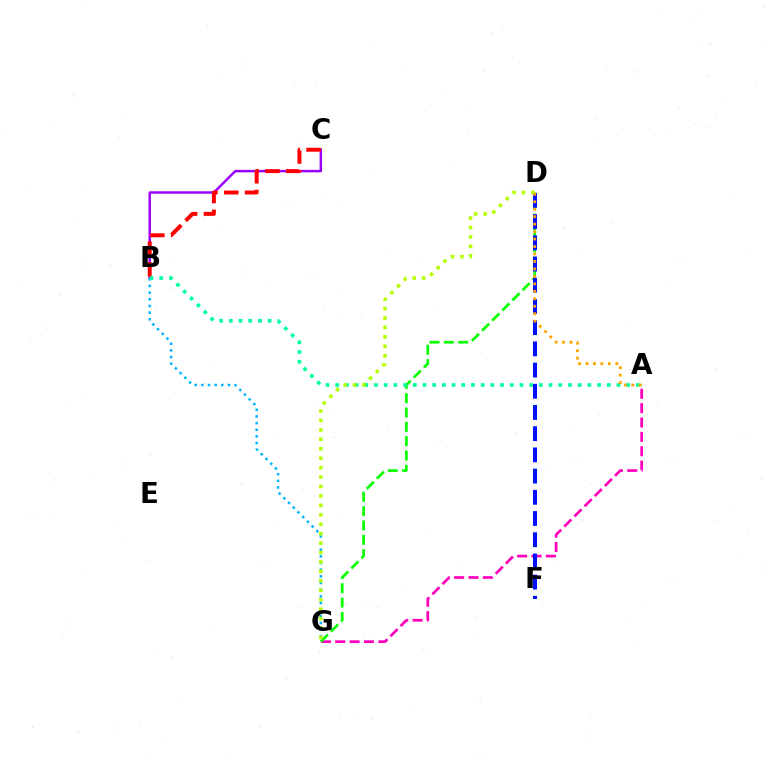{('A', 'G'): [{'color': '#ff00bd', 'line_style': 'dashed', 'thickness': 1.95}], ('D', 'G'): [{'color': '#08ff00', 'line_style': 'dashed', 'thickness': 1.95}, {'color': '#b3ff00', 'line_style': 'dotted', 'thickness': 2.56}], ('B', 'C'): [{'color': '#9b00ff', 'line_style': 'solid', 'thickness': 1.77}, {'color': '#ff0000', 'line_style': 'dashed', 'thickness': 2.83}], ('B', 'G'): [{'color': '#00b5ff', 'line_style': 'dotted', 'thickness': 1.81}], ('D', 'F'): [{'color': '#0010ff', 'line_style': 'dashed', 'thickness': 2.88}], ('A', 'B'): [{'color': '#00ff9d', 'line_style': 'dotted', 'thickness': 2.64}], ('A', 'D'): [{'color': '#ffa500', 'line_style': 'dotted', 'thickness': 2.03}]}